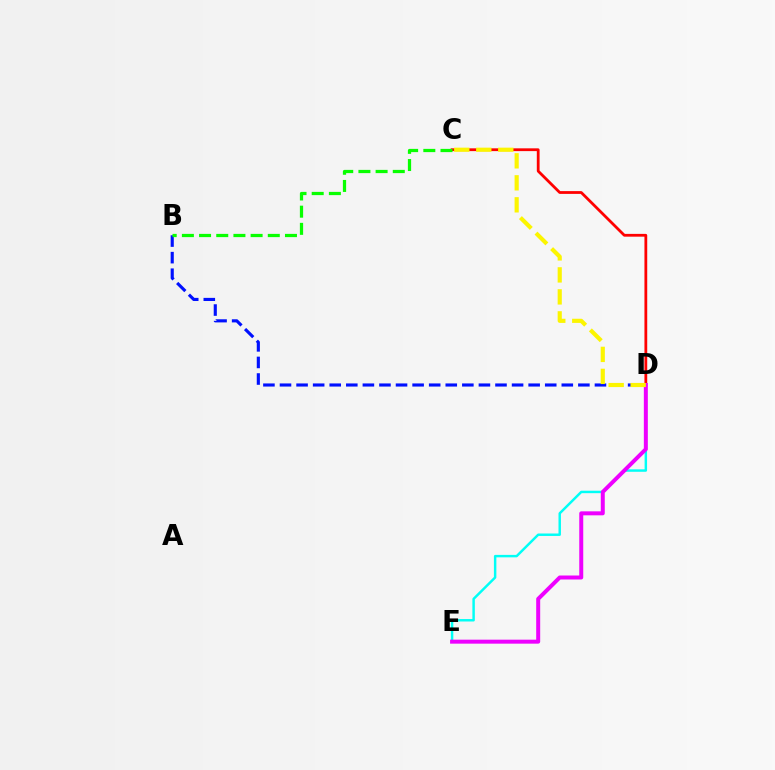{('D', 'E'): [{'color': '#00fff6', 'line_style': 'solid', 'thickness': 1.77}, {'color': '#ee00ff', 'line_style': 'solid', 'thickness': 2.87}], ('B', 'D'): [{'color': '#0010ff', 'line_style': 'dashed', 'thickness': 2.25}], ('C', 'D'): [{'color': '#ff0000', 'line_style': 'solid', 'thickness': 2.0}, {'color': '#fcf500', 'line_style': 'dashed', 'thickness': 2.99}], ('B', 'C'): [{'color': '#08ff00', 'line_style': 'dashed', 'thickness': 2.33}]}